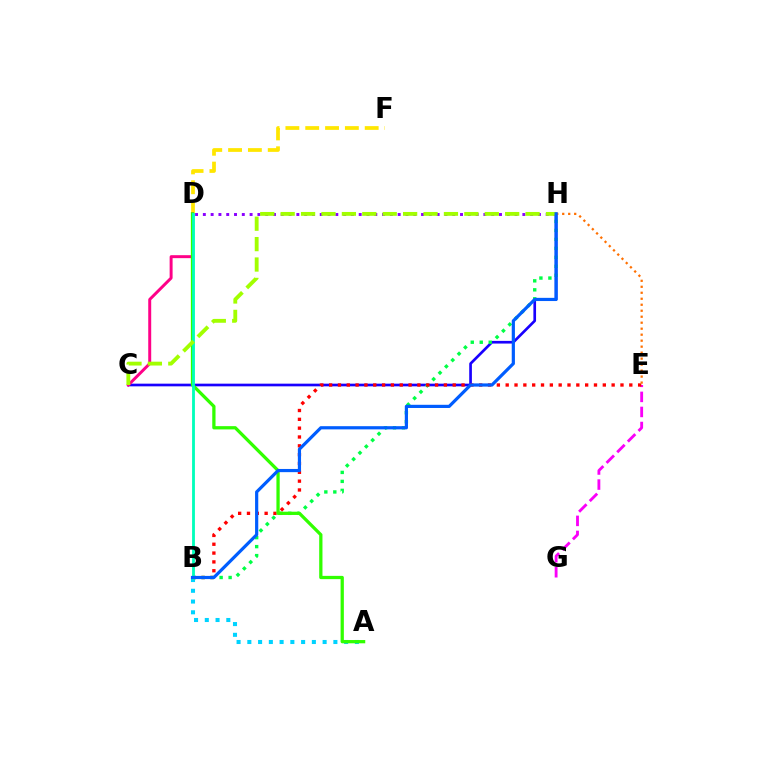{('E', 'G'): [{'color': '#fa00f9', 'line_style': 'dashed', 'thickness': 2.05}], ('D', 'F'): [{'color': '#ffe600', 'line_style': 'dashed', 'thickness': 2.69}], ('C', 'H'): [{'color': '#1900ff', 'line_style': 'solid', 'thickness': 1.93}, {'color': '#a2ff00', 'line_style': 'dashed', 'thickness': 2.77}], ('B', 'H'): [{'color': '#00ff45', 'line_style': 'dotted', 'thickness': 2.44}, {'color': '#005dff', 'line_style': 'solid', 'thickness': 2.3}], ('C', 'D'): [{'color': '#ff0088', 'line_style': 'solid', 'thickness': 2.14}], ('D', 'H'): [{'color': '#8a00ff', 'line_style': 'dotted', 'thickness': 2.12}], ('B', 'E'): [{'color': '#ff0000', 'line_style': 'dotted', 'thickness': 2.4}], ('A', 'B'): [{'color': '#00d3ff', 'line_style': 'dotted', 'thickness': 2.92}], ('A', 'D'): [{'color': '#31ff00', 'line_style': 'solid', 'thickness': 2.35}], ('B', 'D'): [{'color': '#00ffbb', 'line_style': 'solid', 'thickness': 2.04}], ('E', 'H'): [{'color': '#ff7000', 'line_style': 'dotted', 'thickness': 1.63}]}